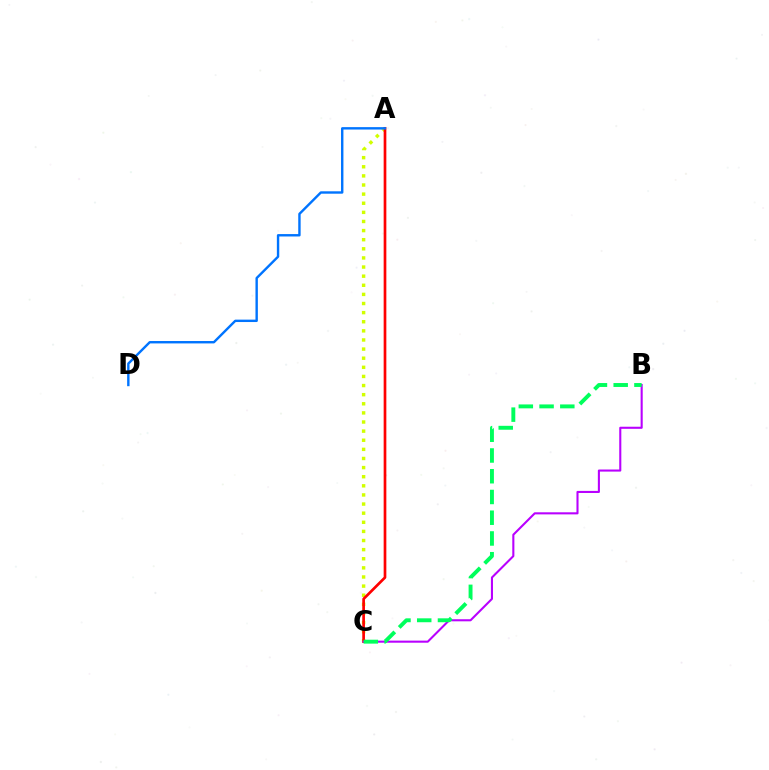{('A', 'C'): [{'color': '#d1ff00', 'line_style': 'dotted', 'thickness': 2.48}, {'color': '#ff0000', 'line_style': 'solid', 'thickness': 1.94}], ('B', 'C'): [{'color': '#b900ff', 'line_style': 'solid', 'thickness': 1.5}, {'color': '#00ff5c', 'line_style': 'dashed', 'thickness': 2.82}], ('A', 'D'): [{'color': '#0074ff', 'line_style': 'solid', 'thickness': 1.73}]}